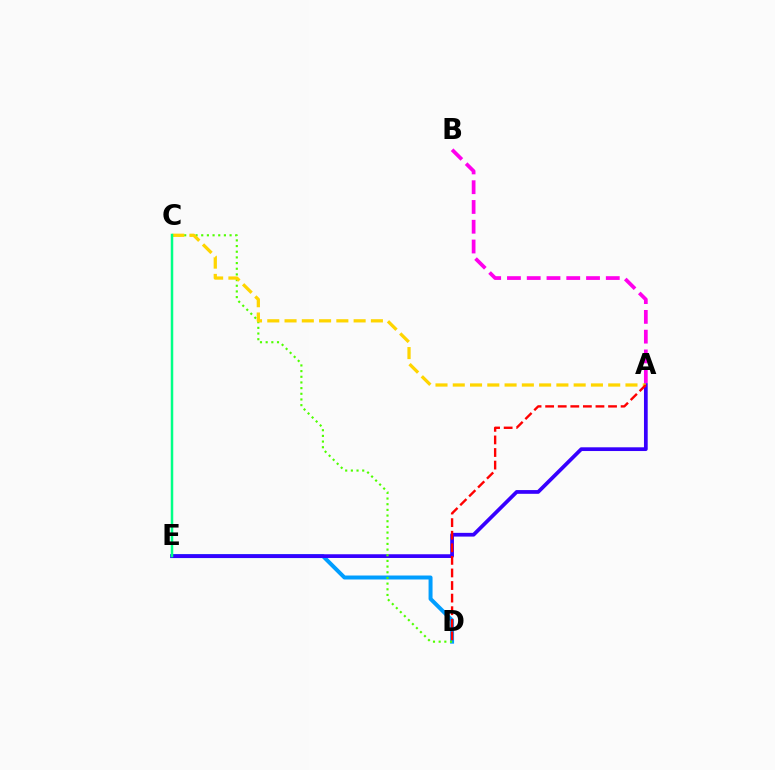{('D', 'E'): [{'color': '#009eff', 'line_style': 'solid', 'thickness': 2.86}], ('A', 'E'): [{'color': '#3700ff', 'line_style': 'solid', 'thickness': 2.69}], ('C', 'D'): [{'color': '#4fff00', 'line_style': 'dotted', 'thickness': 1.54}], ('A', 'B'): [{'color': '#ff00ed', 'line_style': 'dashed', 'thickness': 2.69}], ('A', 'C'): [{'color': '#ffd500', 'line_style': 'dashed', 'thickness': 2.35}], ('A', 'D'): [{'color': '#ff0000', 'line_style': 'dashed', 'thickness': 1.71}], ('C', 'E'): [{'color': '#00ff86', 'line_style': 'solid', 'thickness': 1.8}]}